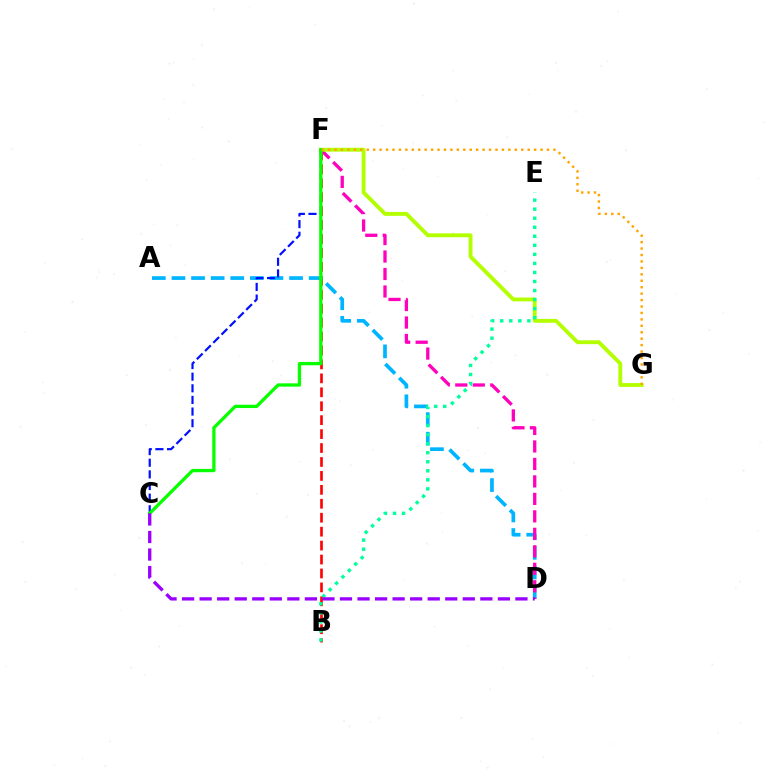{('B', 'F'): [{'color': '#ff0000', 'line_style': 'dashed', 'thickness': 1.89}], ('A', 'D'): [{'color': '#00b5ff', 'line_style': 'dashed', 'thickness': 2.66}], ('D', 'F'): [{'color': '#ff00bd', 'line_style': 'dashed', 'thickness': 2.37}], ('F', 'G'): [{'color': '#b3ff00', 'line_style': 'solid', 'thickness': 2.78}, {'color': '#ffa500', 'line_style': 'dotted', 'thickness': 1.75}], ('C', 'F'): [{'color': '#0010ff', 'line_style': 'dashed', 'thickness': 1.58}, {'color': '#08ff00', 'line_style': 'solid', 'thickness': 2.37}], ('B', 'E'): [{'color': '#00ff9d', 'line_style': 'dotted', 'thickness': 2.46}], ('C', 'D'): [{'color': '#9b00ff', 'line_style': 'dashed', 'thickness': 2.38}]}